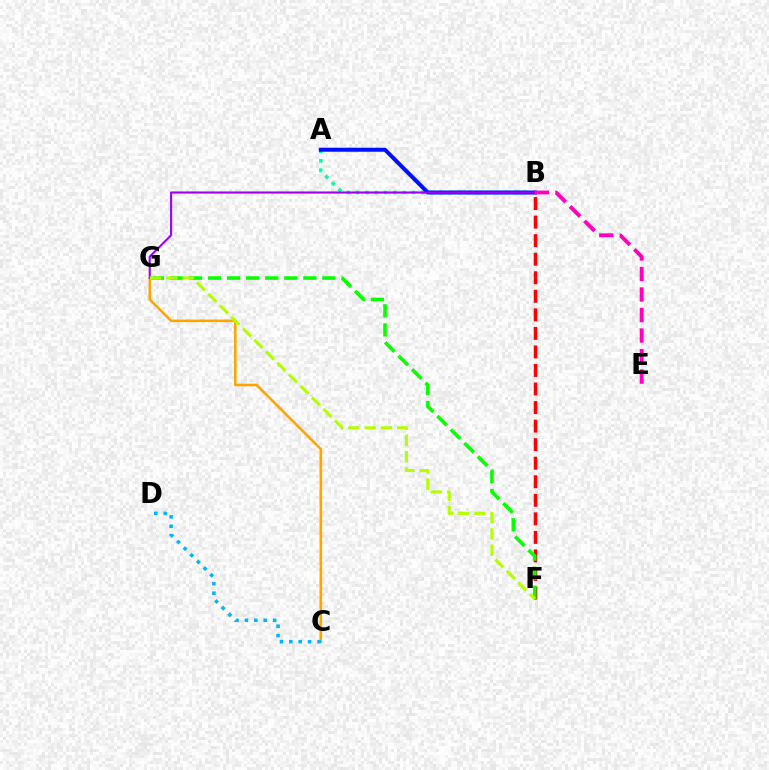{('A', 'B'): [{'color': '#00ff9d', 'line_style': 'dotted', 'thickness': 2.53}, {'color': '#0010ff', 'line_style': 'solid', 'thickness': 2.9}], ('C', 'G'): [{'color': '#ffa500', 'line_style': 'solid', 'thickness': 1.85}], ('B', 'F'): [{'color': '#ff0000', 'line_style': 'dashed', 'thickness': 2.52}], ('F', 'G'): [{'color': '#08ff00', 'line_style': 'dashed', 'thickness': 2.59}, {'color': '#b3ff00', 'line_style': 'dashed', 'thickness': 2.21}], ('B', 'G'): [{'color': '#9b00ff', 'line_style': 'solid', 'thickness': 1.51}], ('B', 'E'): [{'color': '#ff00bd', 'line_style': 'dashed', 'thickness': 2.79}], ('C', 'D'): [{'color': '#00b5ff', 'line_style': 'dotted', 'thickness': 2.56}]}